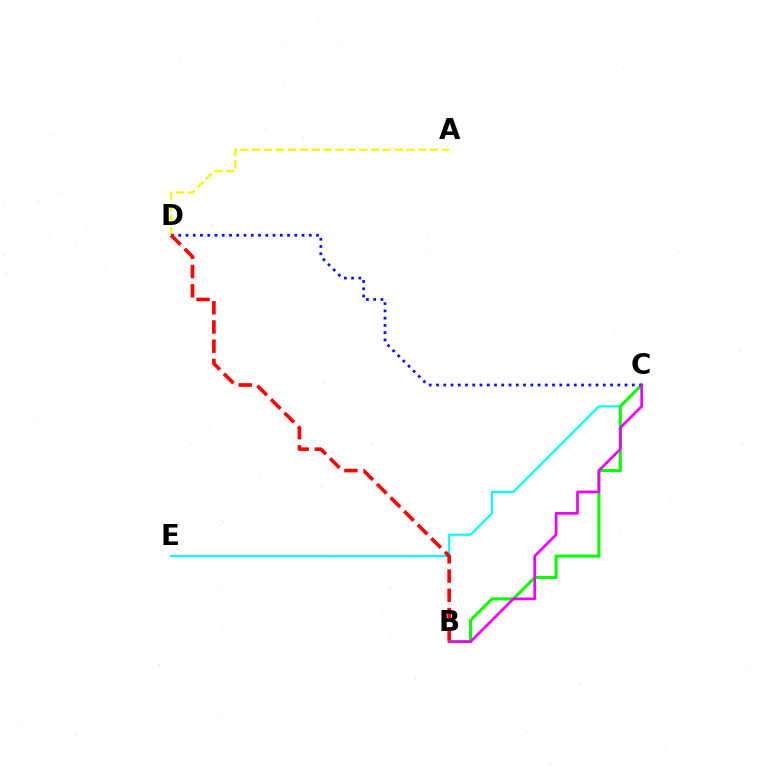{('A', 'D'): [{'color': '#fcf500', 'line_style': 'dashed', 'thickness': 1.61}], ('C', 'E'): [{'color': '#00fff6', 'line_style': 'solid', 'thickness': 1.55}], ('B', 'C'): [{'color': '#08ff00', 'line_style': 'solid', 'thickness': 2.2}, {'color': '#ee00ff', 'line_style': 'solid', 'thickness': 1.95}], ('C', 'D'): [{'color': '#0010ff', 'line_style': 'dotted', 'thickness': 1.97}], ('B', 'D'): [{'color': '#ff0000', 'line_style': 'dashed', 'thickness': 2.61}]}